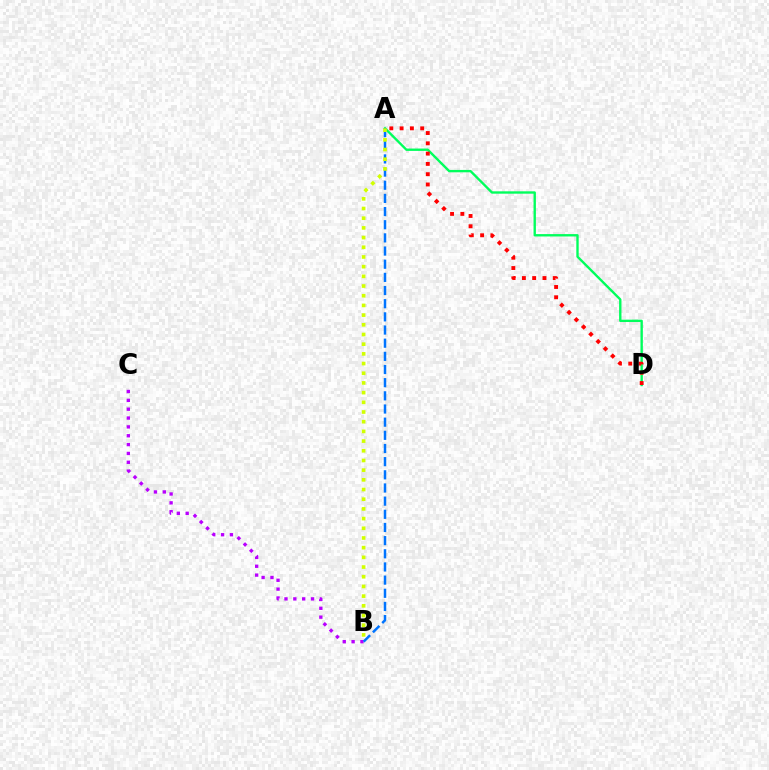{('A', 'D'): [{'color': '#00ff5c', 'line_style': 'solid', 'thickness': 1.71}, {'color': '#ff0000', 'line_style': 'dotted', 'thickness': 2.8}], ('B', 'C'): [{'color': '#b900ff', 'line_style': 'dotted', 'thickness': 2.4}], ('A', 'B'): [{'color': '#0074ff', 'line_style': 'dashed', 'thickness': 1.79}, {'color': '#d1ff00', 'line_style': 'dotted', 'thickness': 2.63}]}